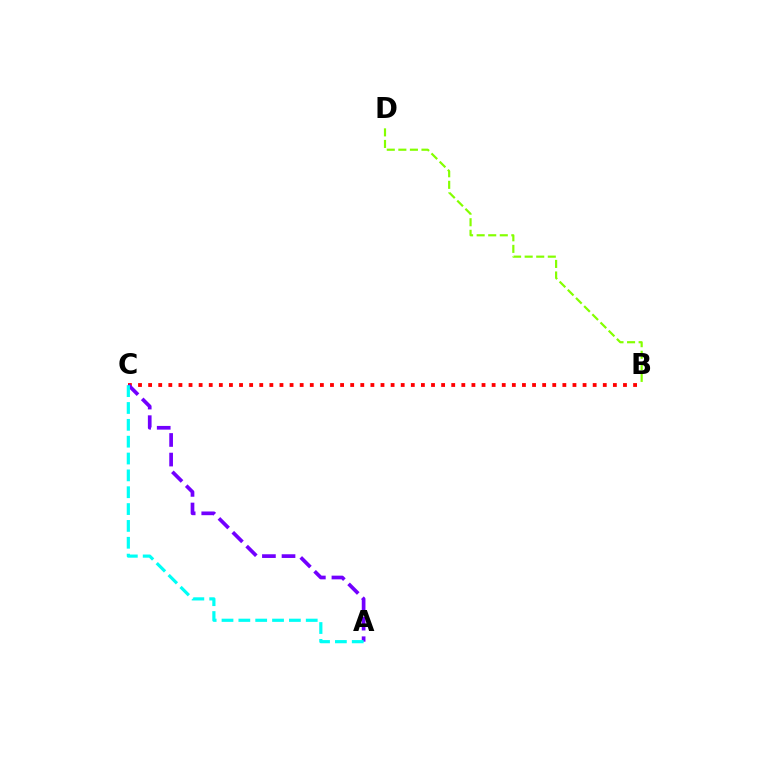{('B', 'D'): [{'color': '#84ff00', 'line_style': 'dashed', 'thickness': 1.57}], ('B', 'C'): [{'color': '#ff0000', 'line_style': 'dotted', 'thickness': 2.75}], ('A', 'C'): [{'color': '#7200ff', 'line_style': 'dashed', 'thickness': 2.66}, {'color': '#00fff6', 'line_style': 'dashed', 'thickness': 2.29}]}